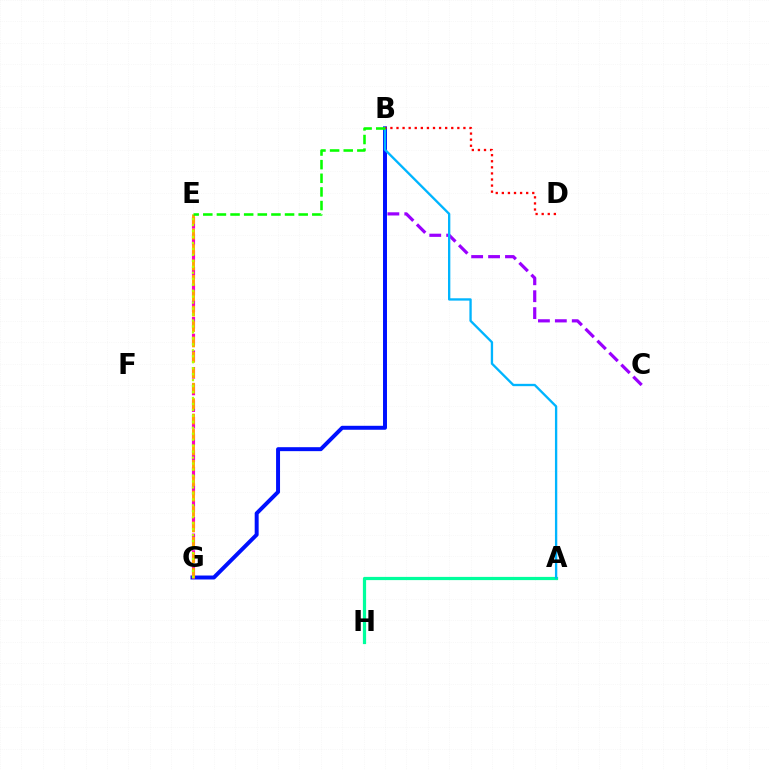{('A', 'H'): [{'color': '#00ff9d', 'line_style': 'solid', 'thickness': 2.31}], ('B', 'C'): [{'color': '#9b00ff', 'line_style': 'dashed', 'thickness': 2.3}], ('B', 'G'): [{'color': '#0010ff', 'line_style': 'solid', 'thickness': 2.85}], ('A', 'B'): [{'color': '#00b5ff', 'line_style': 'solid', 'thickness': 1.68}], ('B', 'D'): [{'color': '#ff0000', 'line_style': 'dotted', 'thickness': 1.65}], ('E', 'G'): [{'color': '#ff00bd', 'line_style': 'dashed', 'thickness': 2.26}, {'color': '#ffa500', 'line_style': 'dashed', 'thickness': 2.09}, {'color': '#b3ff00', 'line_style': 'dotted', 'thickness': 1.62}], ('B', 'E'): [{'color': '#08ff00', 'line_style': 'dashed', 'thickness': 1.85}]}